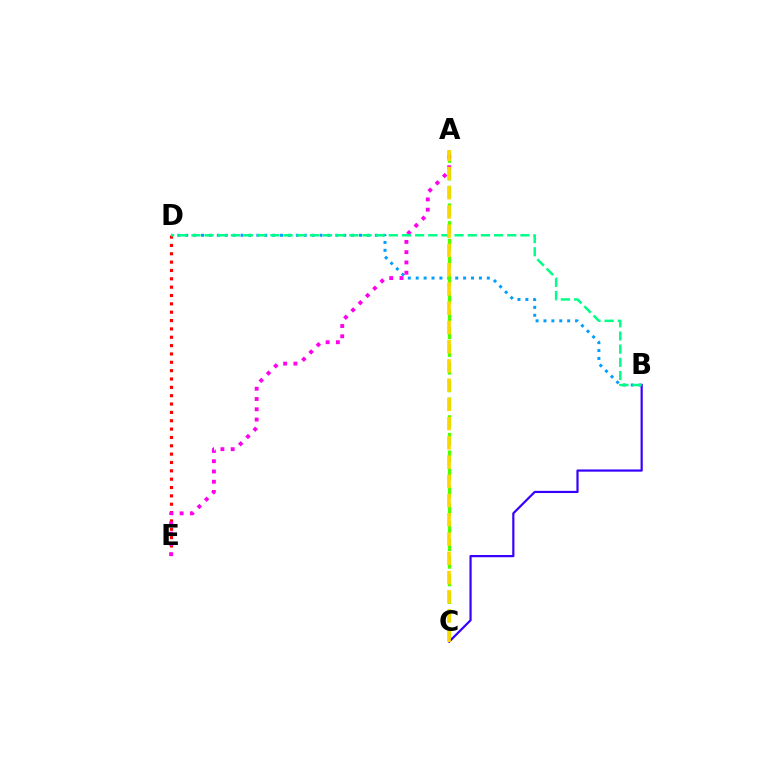{('B', 'D'): [{'color': '#009eff', 'line_style': 'dotted', 'thickness': 2.15}, {'color': '#00ff86', 'line_style': 'dashed', 'thickness': 1.79}], ('A', 'C'): [{'color': '#4fff00', 'line_style': 'dashed', 'thickness': 2.4}, {'color': '#ffd500', 'line_style': 'dashed', 'thickness': 2.61}], ('B', 'C'): [{'color': '#3700ff', 'line_style': 'solid', 'thickness': 1.59}], ('D', 'E'): [{'color': '#ff0000', 'line_style': 'dotted', 'thickness': 2.27}], ('A', 'E'): [{'color': '#ff00ed', 'line_style': 'dotted', 'thickness': 2.79}]}